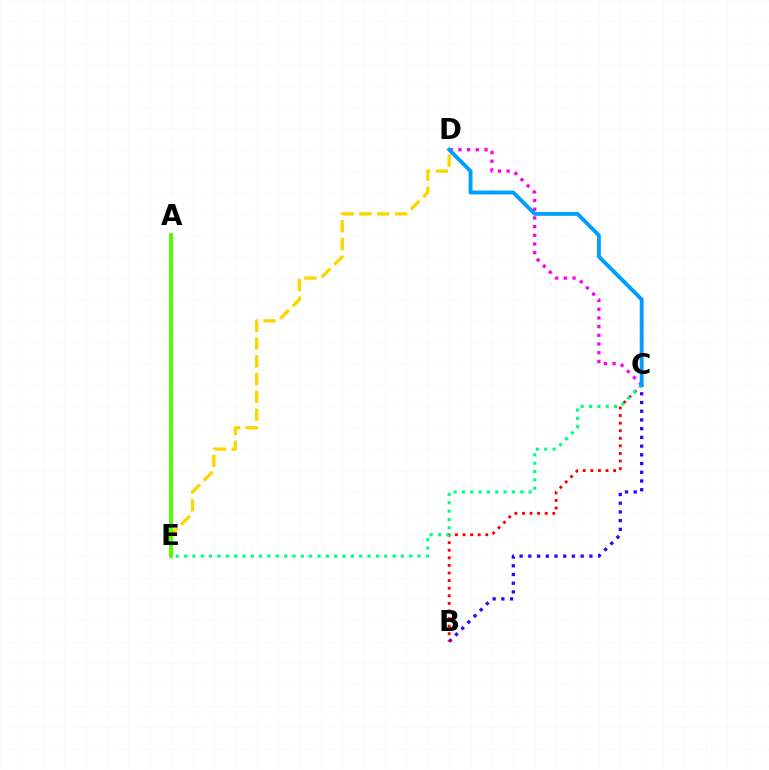{('C', 'D'): [{'color': '#ff00ed', 'line_style': 'dotted', 'thickness': 2.36}, {'color': '#009eff', 'line_style': 'solid', 'thickness': 2.79}], ('D', 'E'): [{'color': '#ffd500', 'line_style': 'dashed', 'thickness': 2.42}], ('B', 'C'): [{'color': '#3700ff', 'line_style': 'dotted', 'thickness': 2.37}, {'color': '#ff0000', 'line_style': 'dotted', 'thickness': 2.06}], ('A', 'E'): [{'color': '#4fff00', 'line_style': 'solid', 'thickness': 2.81}], ('C', 'E'): [{'color': '#00ff86', 'line_style': 'dotted', 'thickness': 2.27}]}